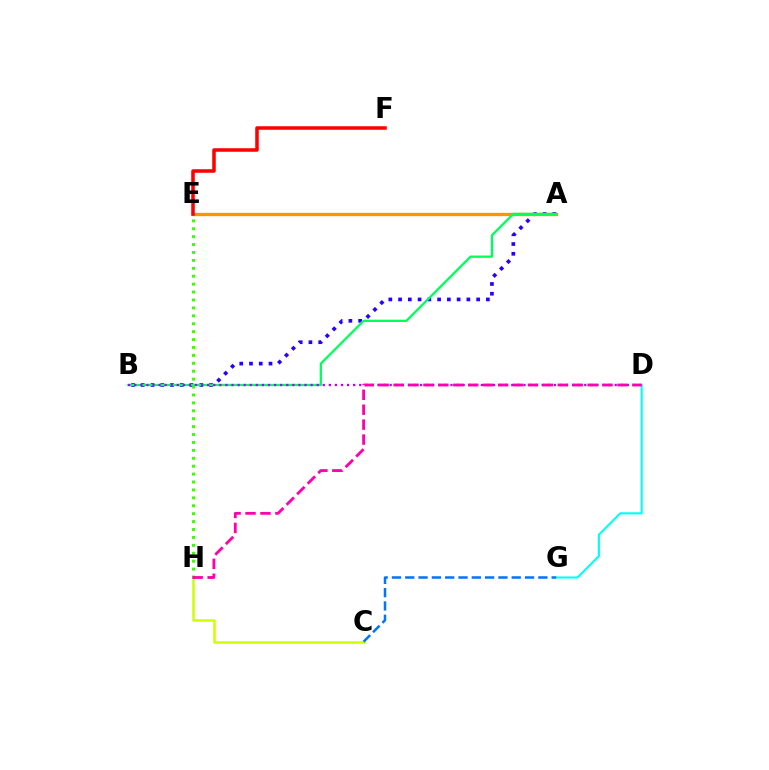{('A', 'B'): [{'color': '#2500ff', 'line_style': 'dotted', 'thickness': 2.65}, {'color': '#00ff5c', 'line_style': 'solid', 'thickness': 1.65}], ('C', 'H'): [{'color': '#d1ff00', 'line_style': 'solid', 'thickness': 1.81}], ('A', 'E'): [{'color': '#ff9400', 'line_style': 'solid', 'thickness': 2.39}], ('E', 'F'): [{'color': '#ff0000', 'line_style': 'solid', 'thickness': 2.54}], ('E', 'H'): [{'color': '#3dff00', 'line_style': 'dotted', 'thickness': 2.15}], ('D', 'G'): [{'color': '#00fff6', 'line_style': 'solid', 'thickness': 1.51}], ('B', 'D'): [{'color': '#b900ff', 'line_style': 'dotted', 'thickness': 1.65}], ('D', 'H'): [{'color': '#ff00ac', 'line_style': 'dashed', 'thickness': 2.03}], ('C', 'G'): [{'color': '#0074ff', 'line_style': 'dashed', 'thickness': 1.81}]}